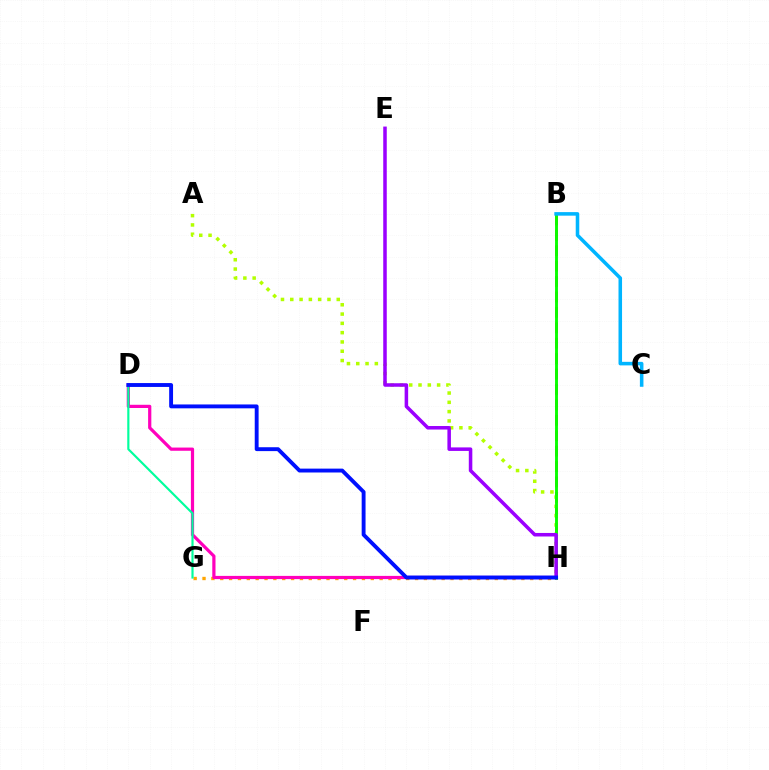{('B', 'H'): [{'color': '#ff0000', 'line_style': 'dashed', 'thickness': 2.09}, {'color': '#08ff00', 'line_style': 'solid', 'thickness': 2.09}], ('G', 'H'): [{'color': '#ffa500', 'line_style': 'dotted', 'thickness': 2.41}], ('A', 'H'): [{'color': '#b3ff00', 'line_style': 'dotted', 'thickness': 2.53}], ('D', 'H'): [{'color': '#ff00bd', 'line_style': 'solid', 'thickness': 2.31}, {'color': '#0010ff', 'line_style': 'solid', 'thickness': 2.79}], ('D', 'G'): [{'color': '#00ff9d', 'line_style': 'solid', 'thickness': 1.56}], ('E', 'H'): [{'color': '#9b00ff', 'line_style': 'solid', 'thickness': 2.54}], ('B', 'C'): [{'color': '#00b5ff', 'line_style': 'solid', 'thickness': 2.56}]}